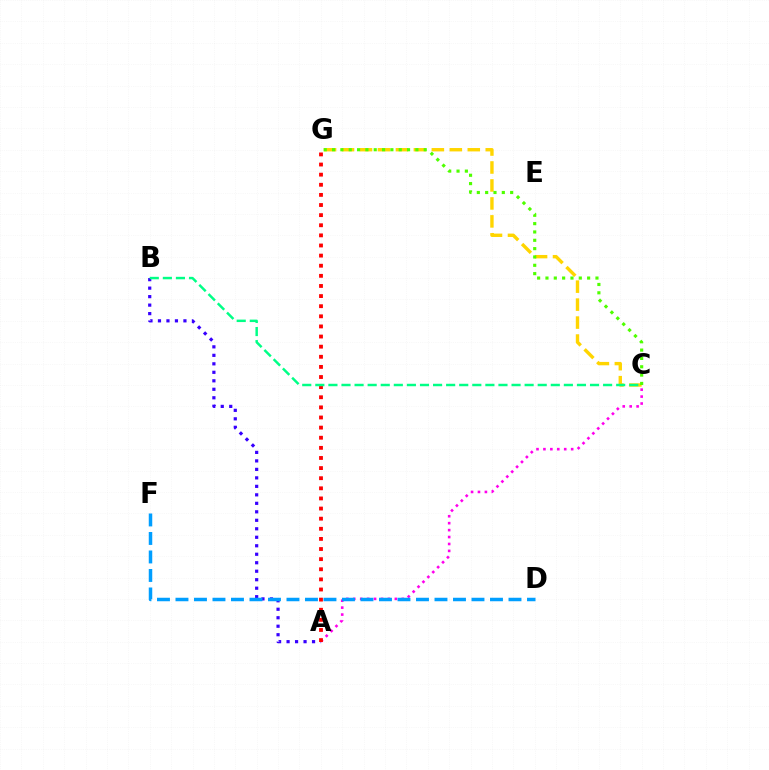{('A', 'B'): [{'color': '#3700ff', 'line_style': 'dotted', 'thickness': 2.31}], ('C', 'G'): [{'color': '#ffd500', 'line_style': 'dashed', 'thickness': 2.44}, {'color': '#4fff00', 'line_style': 'dotted', 'thickness': 2.26}], ('A', 'C'): [{'color': '#ff00ed', 'line_style': 'dotted', 'thickness': 1.88}], ('A', 'G'): [{'color': '#ff0000', 'line_style': 'dotted', 'thickness': 2.75}], ('D', 'F'): [{'color': '#009eff', 'line_style': 'dashed', 'thickness': 2.51}], ('B', 'C'): [{'color': '#00ff86', 'line_style': 'dashed', 'thickness': 1.78}]}